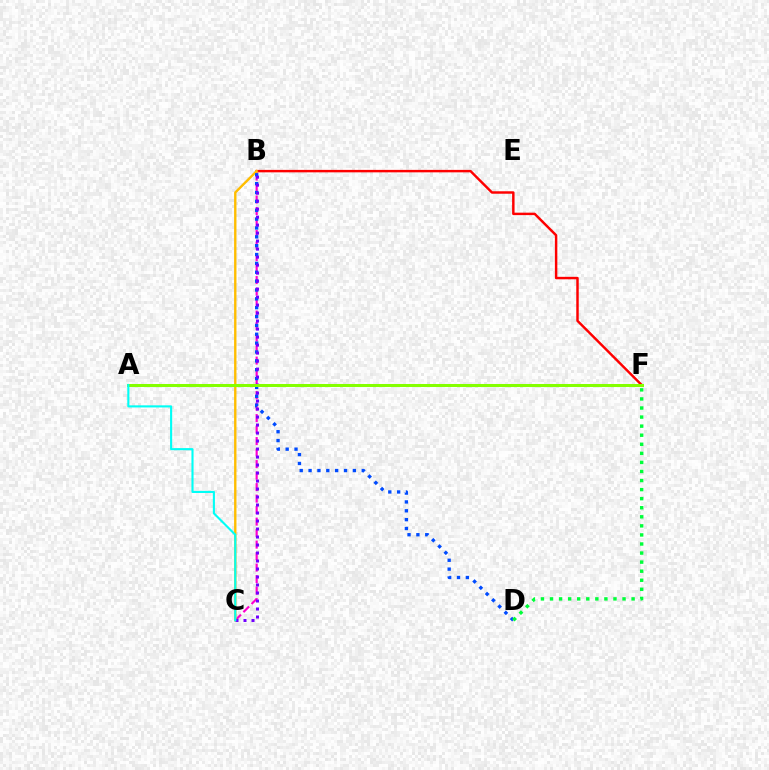{('B', 'C'): [{'color': '#ff00cf', 'line_style': 'dashed', 'thickness': 1.56}, {'color': '#ffbd00', 'line_style': 'solid', 'thickness': 1.71}, {'color': '#7200ff', 'line_style': 'dotted', 'thickness': 2.17}], ('B', 'F'): [{'color': '#ff0000', 'line_style': 'solid', 'thickness': 1.77}], ('B', 'D'): [{'color': '#004bff', 'line_style': 'dotted', 'thickness': 2.41}], ('D', 'F'): [{'color': '#00ff39', 'line_style': 'dotted', 'thickness': 2.46}], ('A', 'F'): [{'color': '#84ff00', 'line_style': 'solid', 'thickness': 2.18}], ('A', 'C'): [{'color': '#00fff6', 'line_style': 'solid', 'thickness': 1.52}]}